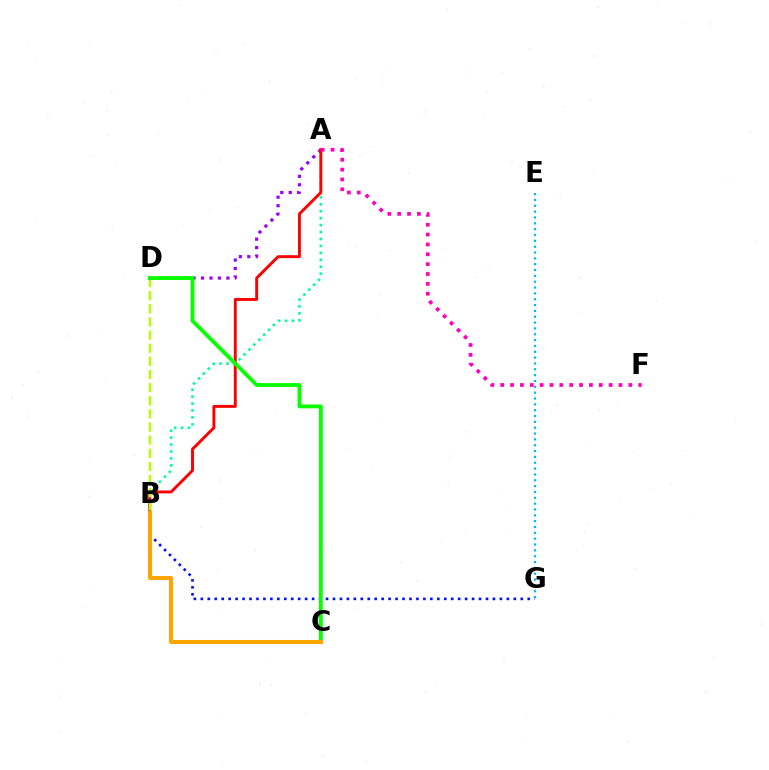{('A', 'B'): [{'color': '#00ff9d', 'line_style': 'dotted', 'thickness': 1.88}, {'color': '#ff0000', 'line_style': 'solid', 'thickness': 2.1}], ('B', 'G'): [{'color': '#0010ff', 'line_style': 'dotted', 'thickness': 1.89}], ('A', 'D'): [{'color': '#9b00ff', 'line_style': 'dotted', 'thickness': 2.3}], ('B', 'D'): [{'color': '#b3ff00', 'line_style': 'dashed', 'thickness': 1.78}], ('E', 'G'): [{'color': '#00b5ff', 'line_style': 'dotted', 'thickness': 1.59}], ('A', 'F'): [{'color': '#ff00bd', 'line_style': 'dotted', 'thickness': 2.68}], ('C', 'D'): [{'color': '#08ff00', 'line_style': 'solid', 'thickness': 2.76}], ('B', 'C'): [{'color': '#ffa500', 'line_style': 'solid', 'thickness': 2.9}]}